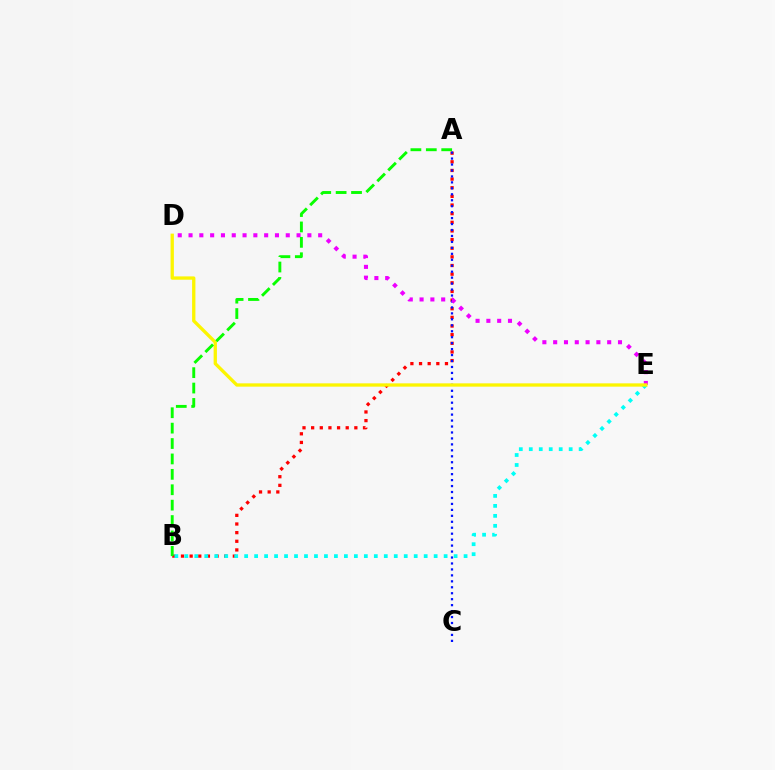{('A', 'B'): [{'color': '#ff0000', 'line_style': 'dotted', 'thickness': 2.35}, {'color': '#08ff00', 'line_style': 'dashed', 'thickness': 2.09}], ('A', 'C'): [{'color': '#0010ff', 'line_style': 'dotted', 'thickness': 1.62}], ('D', 'E'): [{'color': '#ee00ff', 'line_style': 'dotted', 'thickness': 2.94}, {'color': '#fcf500', 'line_style': 'solid', 'thickness': 2.38}], ('B', 'E'): [{'color': '#00fff6', 'line_style': 'dotted', 'thickness': 2.71}]}